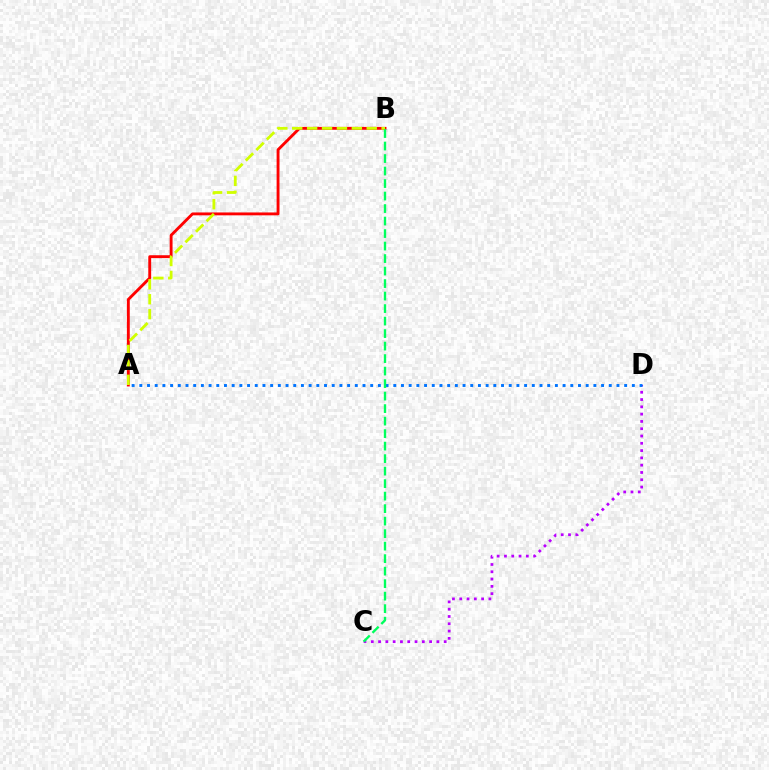{('C', 'D'): [{'color': '#b900ff', 'line_style': 'dotted', 'thickness': 1.98}], ('A', 'B'): [{'color': '#ff0000', 'line_style': 'solid', 'thickness': 2.07}, {'color': '#d1ff00', 'line_style': 'dashed', 'thickness': 2.02}], ('A', 'D'): [{'color': '#0074ff', 'line_style': 'dotted', 'thickness': 2.09}], ('B', 'C'): [{'color': '#00ff5c', 'line_style': 'dashed', 'thickness': 1.7}]}